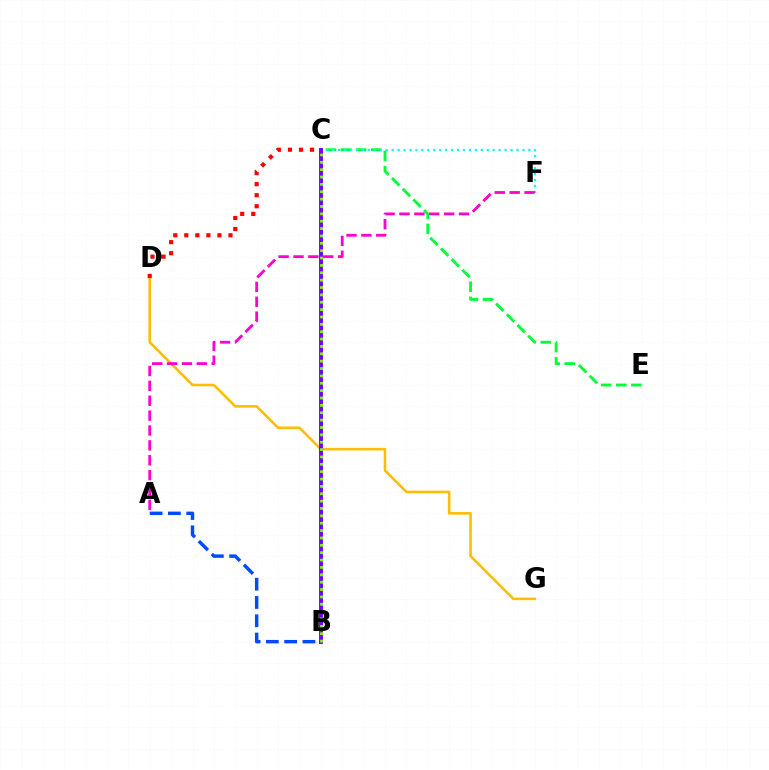{('C', 'E'): [{'color': '#00ff39', 'line_style': 'dashed', 'thickness': 2.05}], ('D', 'G'): [{'color': '#ffbd00', 'line_style': 'solid', 'thickness': 1.86}], ('C', 'F'): [{'color': '#00fff6', 'line_style': 'dotted', 'thickness': 1.61}], ('B', 'C'): [{'color': '#7200ff', 'line_style': 'solid', 'thickness': 2.82}, {'color': '#84ff00', 'line_style': 'dotted', 'thickness': 2.0}], ('A', 'F'): [{'color': '#ff00cf', 'line_style': 'dashed', 'thickness': 2.02}], ('A', 'B'): [{'color': '#004bff', 'line_style': 'dashed', 'thickness': 2.49}], ('C', 'D'): [{'color': '#ff0000', 'line_style': 'dotted', 'thickness': 3.0}]}